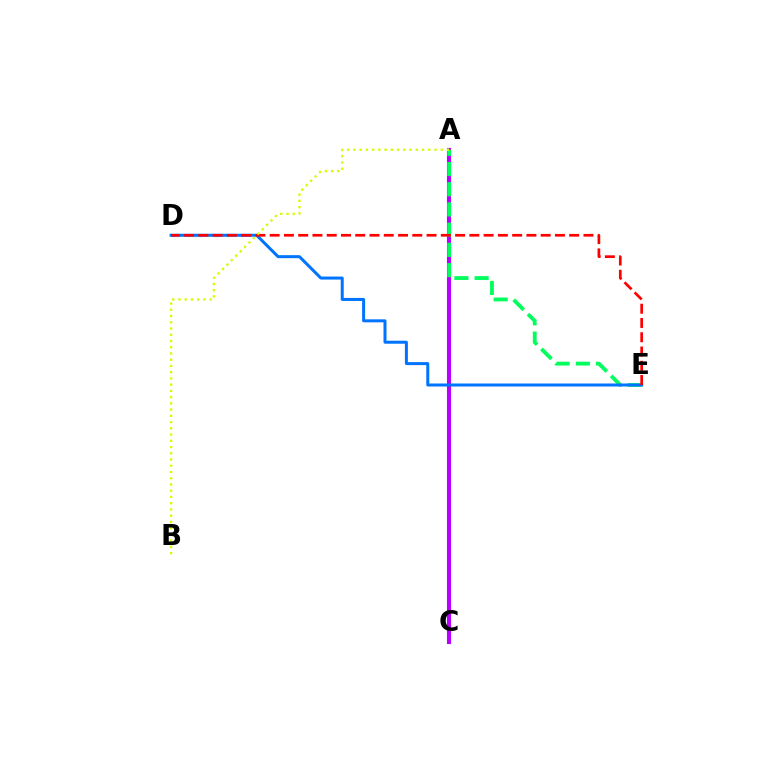{('A', 'C'): [{'color': '#b900ff', 'line_style': 'solid', 'thickness': 2.95}], ('A', 'E'): [{'color': '#00ff5c', 'line_style': 'dashed', 'thickness': 2.75}], ('D', 'E'): [{'color': '#0074ff', 'line_style': 'solid', 'thickness': 2.16}, {'color': '#ff0000', 'line_style': 'dashed', 'thickness': 1.94}], ('A', 'B'): [{'color': '#d1ff00', 'line_style': 'dotted', 'thickness': 1.7}]}